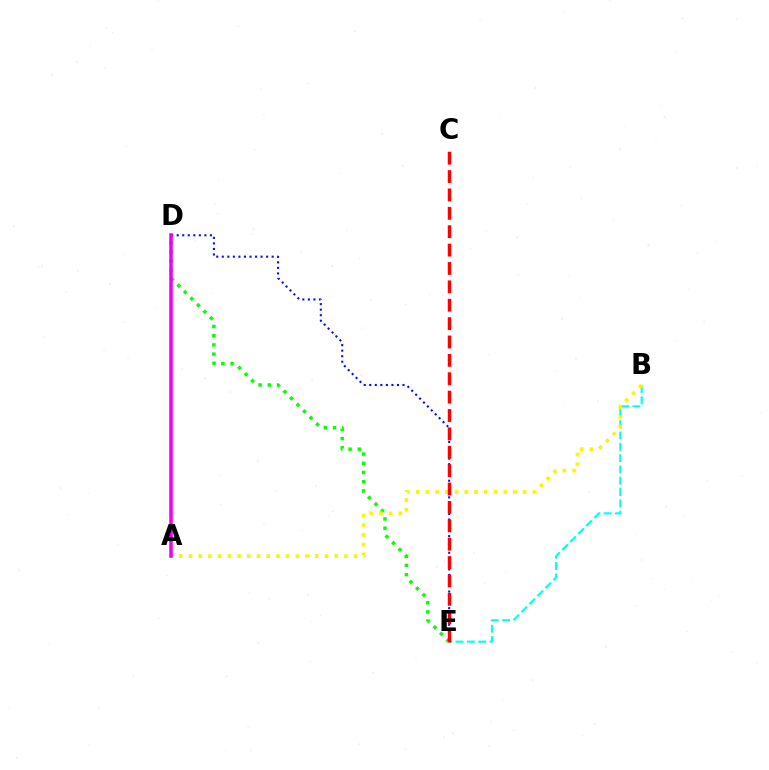{('B', 'E'): [{'color': '#00fff6', 'line_style': 'dashed', 'thickness': 1.54}], ('D', 'E'): [{'color': '#08ff00', 'line_style': 'dotted', 'thickness': 2.51}, {'color': '#0010ff', 'line_style': 'dotted', 'thickness': 1.51}], ('A', 'B'): [{'color': '#fcf500', 'line_style': 'dotted', 'thickness': 2.64}], ('A', 'D'): [{'color': '#ee00ff', 'line_style': 'solid', 'thickness': 2.54}], ('C', 'E'): [{'color': '#ff0000', 'line_style': 'dashed', 'thickness': 2.5}]}